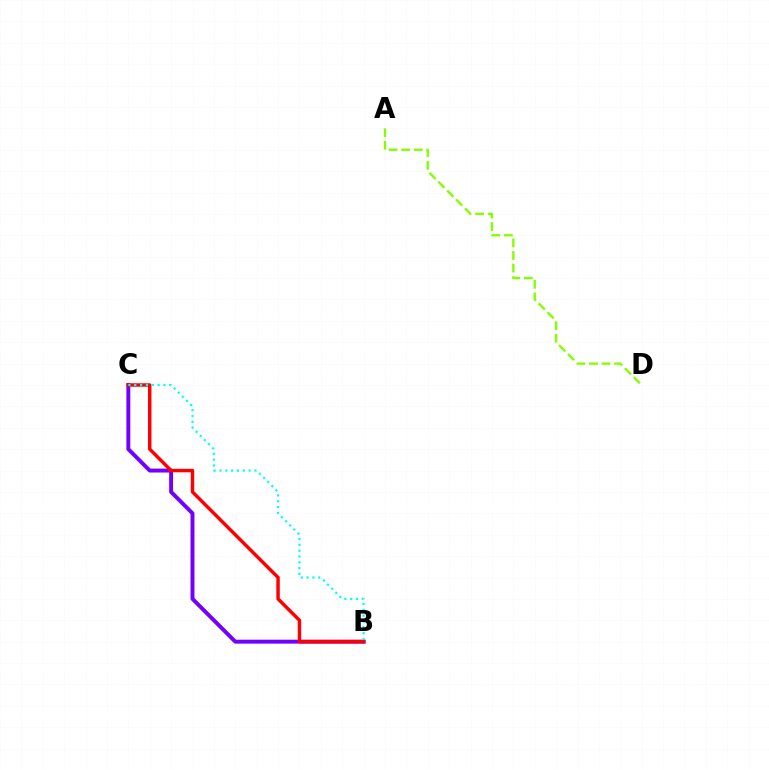{('B', 'C'): [{'color': '#7200ff', 'line_style': 'solid', 'thickness': 2.83}, {'color': '#ff0000', 'line_style': 'solid', 'thickness': 2.48}, {'color': '#00fff6', 'line_style': 'dotted', 'thickness': 1.58}], ('A', 'D'): [{'color': '#84ff00', 'line_style': 'dashed', 'thickness': 1.71}]}